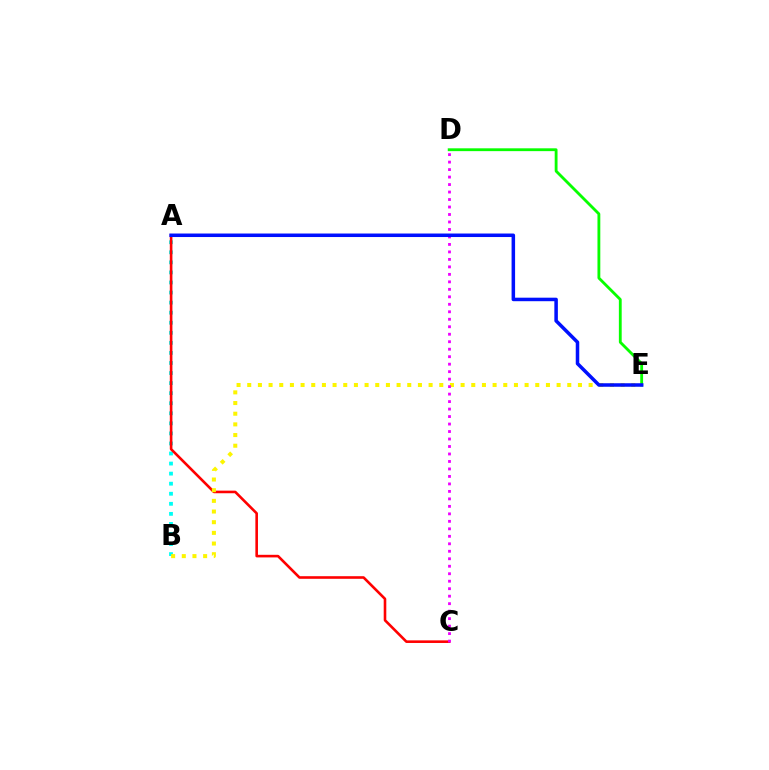{('A', 'B'): [{'color': '#00fff6', 'line_style': 'dotted', 'thickness': 2.73}], ('A', 'C'): [{'color': '#ff0000', 'line_style': 'solid', 'thickness': 1.87}], ('B', 'E'): [{'color': '#fcf500', 'line_style': 'dotted', 'thickness': 2.9}], ('D', 'E'): [{'color': '#08ff00', 'line_style': 'solid', 'thickness': 2.04}], ('C', 'D'): [{'color': '#ee00ff', 'line_style': 'dotted', 'thickness': 2.03}], ('A', 'E'): [{'color': '#0010ff', 'line_style': 'solid', 'thickness': 2.53}]}